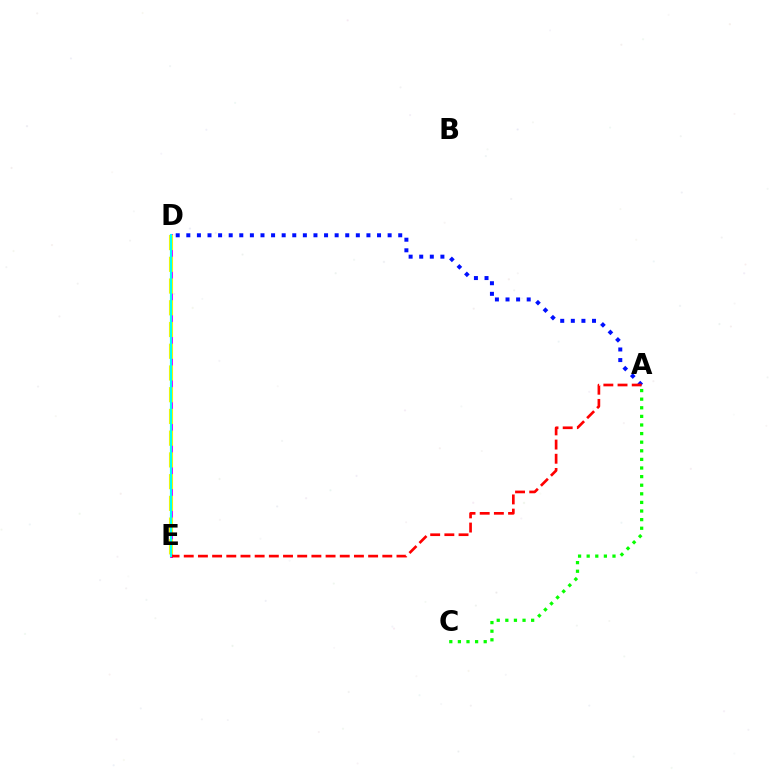{('D', 'E'): [{'color': '#ee00ff', 'line_style': 'solid', 'thickness': 2.13}, {'color': '#fcf500', 'line_style': 'dashed', 'thickness': 2.95}, {'color': '#00fff6', 'line_style': 'solid', 'thickness': 1.55}], ('A', 'C'): [{'color': '#08ff00', 'line_style': 'dotted', 'thickness': 2.34}], ('A', 'D'): [{'color': '#0010ff', 'line_style': 'dotted', 'thickness': 2.88}], ('A', 'E'): [{'color': '#ff0000', 'line_style': 'dashed', 'thickness': 1.93}]}